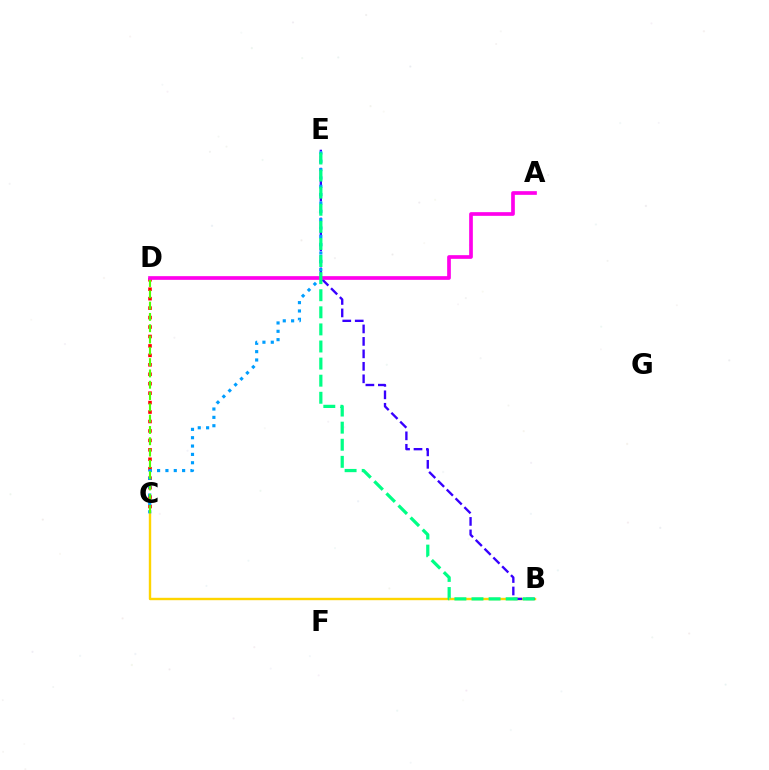{('C', 'D'): [{'color': '#ff0000', 'line_style': 'dotted', 'thickness': 2.57}, {'color': '#4fff00', 'line_style': 'dashed', 'thickness': 1.54}], ('B', 'C'): [{'color': '#ffd500', 'line_style': 'solid', 'thickness': 1.73}], ('B', 'E'): [{'color': '#3700ff', 'line_style': 'dashed', 'thickness': 1.69}, {'color': '#00ff86', 'line_style': 'dashed', 'thickness': 2.32}], ('C', 'E'): [{'color': '#009eff', 'line_style': 'dotted', 'thickness': 2.27}], ('A', 'D'): [{'color': '#ff00ed', 'line_style': 'solid', 'thickness': 2.65}]}